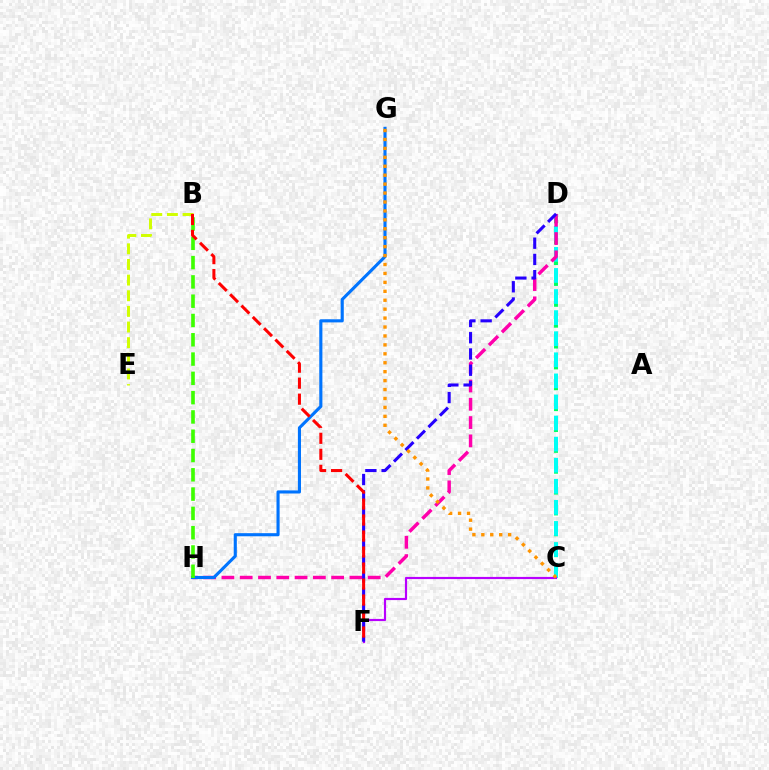{('C', 'D'): [{'color': '#00ff5c', 'line_style': 'dashed', 'thickness': 2.83}, {'color': '#00fff6', 'line_style': 'dashed', 'thickness': 2.86}], ('D', 'H'): [{'color': '#ff00ac', 'line_style': 'dashed', 'thickness': 2.48}], ('C', 'F'): [{'color': '#b900ff', 'line_style': 'solid', 'thickness': 1.56}], ('B', 'E'): [{'color': '#d1ff00', 'line_style': 'dashed', 'thickness': 2.12}], ('G', 'H'): [{'color': '#0074ff', 'line_style': 'solid', 'thickness': 2.24}], ('B', 'H'): [{'color': '#3dff00', 'line_style': 'dashed', 'thickness': 2.62}], ('D', 'F'): [{'color': '#2500ff', 'line_style': 'dashed', 'thickness': 2.21}], ('B', 'F'): [{'color': '#ff0000', 'line_style': 'dashed', 'thickness': 2.17}], ('C', 'G'): [{'color': '#ff9400', 'line_style': 'dotted', 'thickness': 2.43}]}